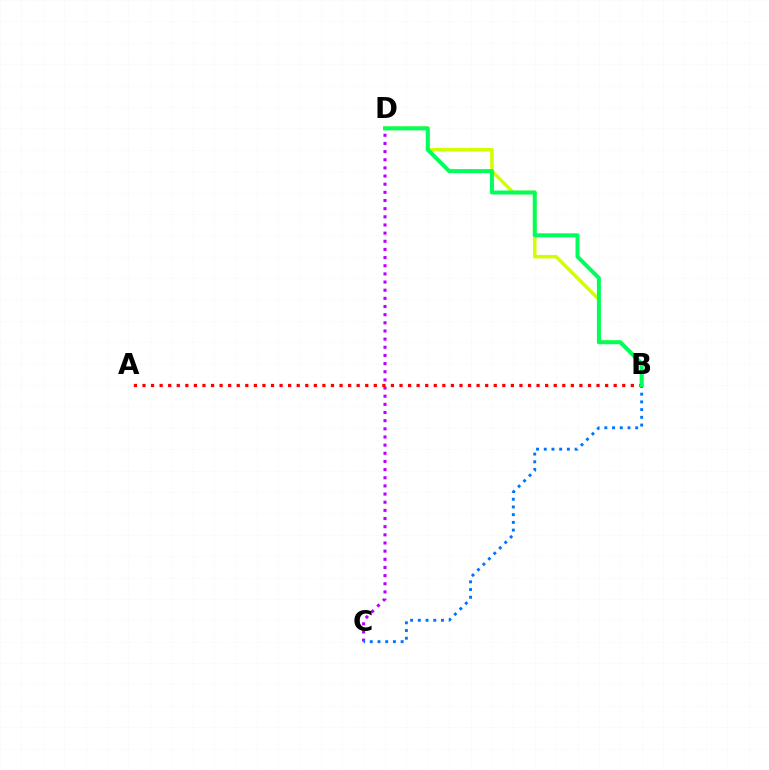{('B', 'D'): [{'color': '#d1ff00', 'line_style': 'solid', 'thickness': 2.54}, {'color': '#00ff5c', 'line_style': 'solid', 'thickness': 2.87}], ('C', 'D'): [{'color': '#b900ff', 'line_style': 'dotted', 'thickness': 2.22}], ('B', 'C'): [{'color': '#0074ff', 'line_style': 'dotted', 'thickness': 2.1}], ('A', 'B'): [{'color': '#ff0000', 'line_style': 'dotted', 'thickness': 2.33}]}